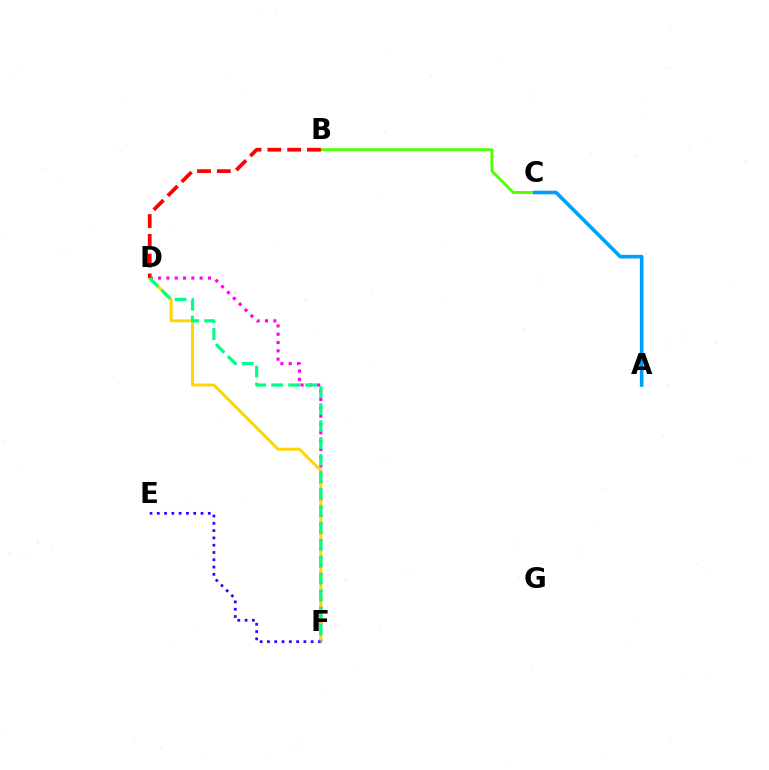{('D', 'F'): [{'color': '#ff00ed', 'line_style': 'dotted', 'thickness': 2.26}, {'color': '#ffd500', 'line_style': 'solid', 'thickness': 2.11}, {'color': '#00ff86', 'line_style': 'dashed', 'thickness': 2.3}], ('B', 'C'): [{'color': '#4fff00', 'line_style': 'solid', 'thickness': 2.06}], ('E', 'F'): [{'color': '#3700ff', 'line_style': 'dotted', 'thickness': 1.98}], ('A', 'C'): [{'color': '#009eff', 'line_style': 'solid', 'thickness': 2.6}], ('B', 'D'): [{'color': '#ff0000', 'line_style': 'dashed', 'thickness': 2.69}]}